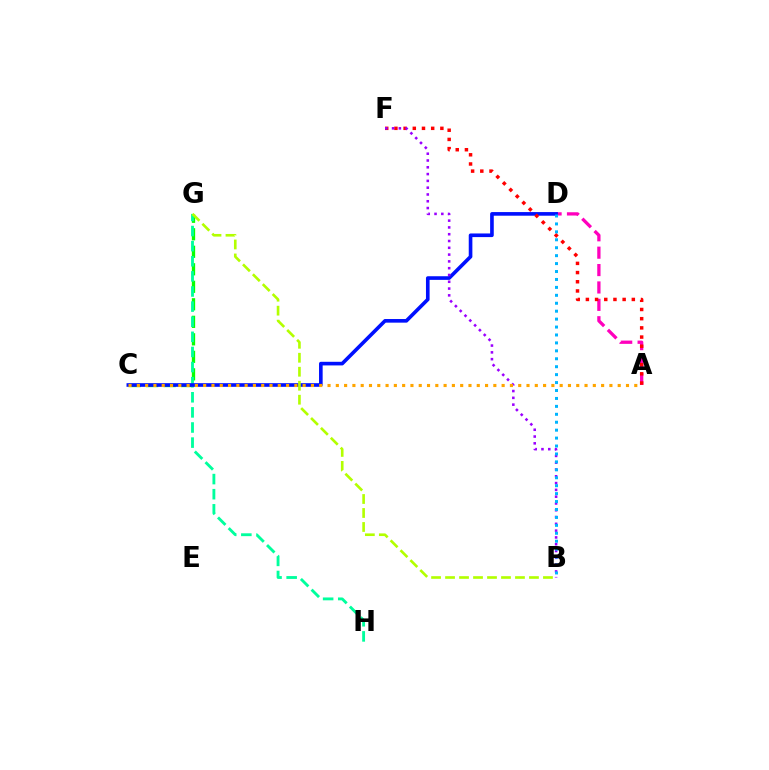{('A', 'D'): [{'color': '#ff00bd', 'line_style': 'dashed', 'thickness': 2.36}], ('C', 'G'): [{'color': '#08ff00', 'line_style': 'dashed', 'thickness': 2.38}], ('G', 'H'): [{'color': '#00ff9d', 'line_style': 'dashed', 'thickness': 2.05}], ('C', 'D'): [{'color': '#0010ff', 'line_style': 'solid', 'thickness': 2.61}], ('A', 'F'): [{'color': '#ff0000', 'line_style': 'dotted', 'thickness': 2.5}], ('B', 'F'): [{'color': '#9b00ff', 'line_style': 'dotted', 'thickness': 1.85}], ('A', 'C'): [{'color': '#ffa500', 'line_style': 'dotted', 'thickness': 2.25}], ('B', 'D'): [{'color': '#00b5ff', 'line_style': 'dotted', 'thickness': 2.16}], ('B', 'G'): [{'color': '#b3ff00', 'line_style': 'dashed', 'thickness': 1.9}]}